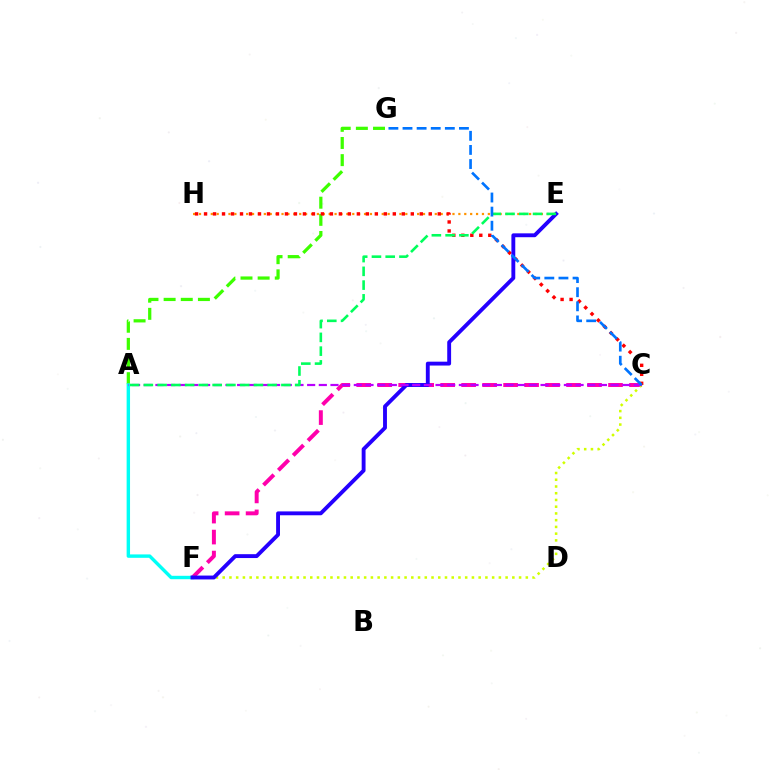{('E', 'H'): [{'color': '#ff9400', 'line_style': 'dotted', 'thickness': 1.6}], ('A', 'G'): [{'color': '#3dff00', 'line_style': 'dashed', 'thickness': 2.33}], ('C', 'F'): [{'color': '#ff00ac', 'line_style': 'dashed', 'thickness': 2.85}, {'color': '#d1ff00', 'line_style': 'dotted', 'thickness': 1.83}], ('C', 'H'): [{'color': '#ff0000', 'line_style': 'dotted', 'thickness': 2.44}], ('A', 'F'): [{'color': '#00fff6', 'line_style': 'solid', 'thickness': 2.45}], ('E', 'F'): [{'color': '#2500ff', 'line_style': 'solid', 'thickness': 2.79}], ('A', 'C'): [{'color': '#b900ff', 'line_style': 'dashed', 'thickness': 1.59}], ('A', 'E'): [{'color': '#00ff5c', 'line_style': 'dashed', 'thickness': 1.87}], ('C', 'G'): [{'color': '#0074ff', 'line_style': 'dashed', 'thickness': 1.92}]}